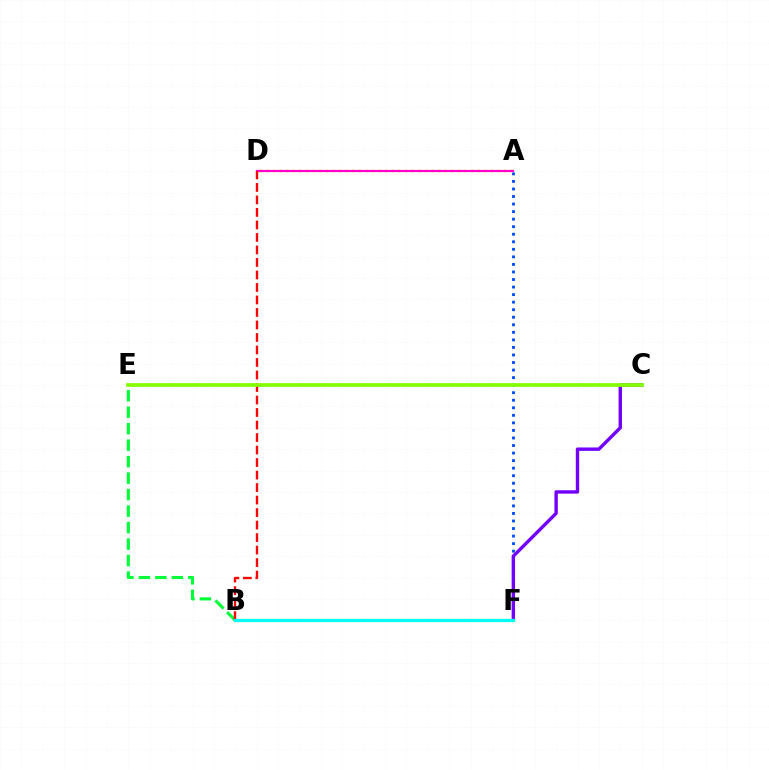{('A', 'D'): [{'color': '#ffbd00', 'line_style': 'dotted', 'thickness': 1.79}, {'color': '#ff00cf', 'line_style': 'solid', 'thickness': 1.56}], ('A', 'F'): [{'color': '#004bff', 'line_style': 'dotted', 'thickness': 2.05}], ('B', 'E'): [{'color': '#00ff39', 'line_style': 'dashed', 'thickness': 2.24}], ('C', 'F'): [{'color': '#7200ff', 'line_style': 'solid', 'thickness': 2.44}], ('B', 'D'): [{'color': '#ff0000', 'line_style': 'dashed', 'thickness': 1.7}], ('C', 'E'): [{'color': '#84ff00', 'line_style': 'solid', 'thickness': 2.67}], ('B', 'F'): [{'color': '#00fff6', 'line_style': 'solid', 'thickness': 2.35}]}